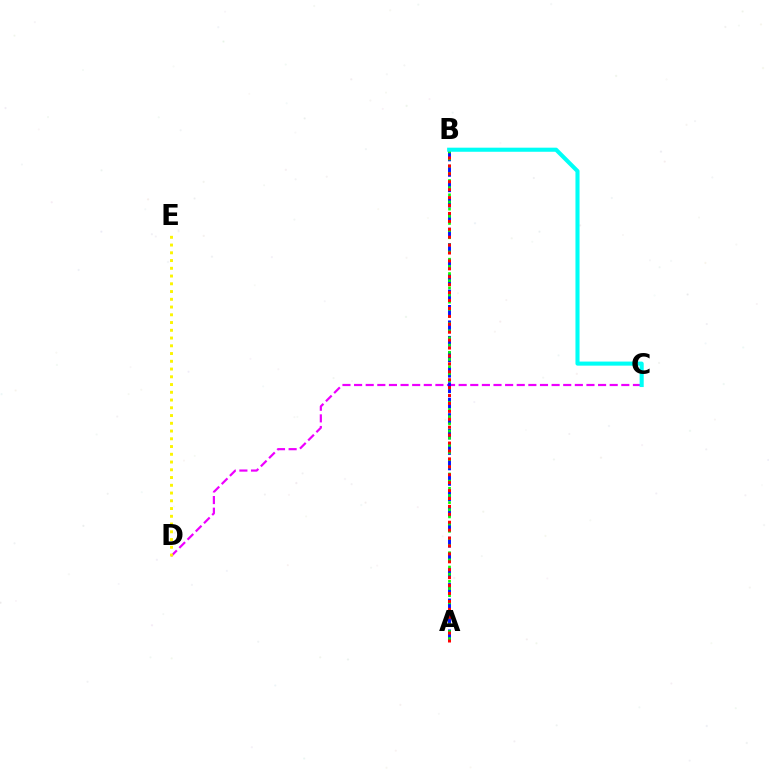{('C', 'D'): [{'color': '#ee00ff', 'line_style': 'dashed', 'thickness': 1.58}], ('A', 'B'): [{'color': '#0010ff', 'line_style': 'dashed', 'thickness': 2.1}, {'color': '#08ff00', 'line_style': 'dotted', 'thickness': 1.94}, {'color': '#ff0000', 'line_style': 'dotted', 'thickness': 2.15}], ('D', 'E'): [{'color': '#fcf500', 'line_style': 'dotted', 'thickness': 2.11}], ('B', 'C'): [{'color': '#00fff6', 'line_style': 'solid', 'thickness': 2.94}]}